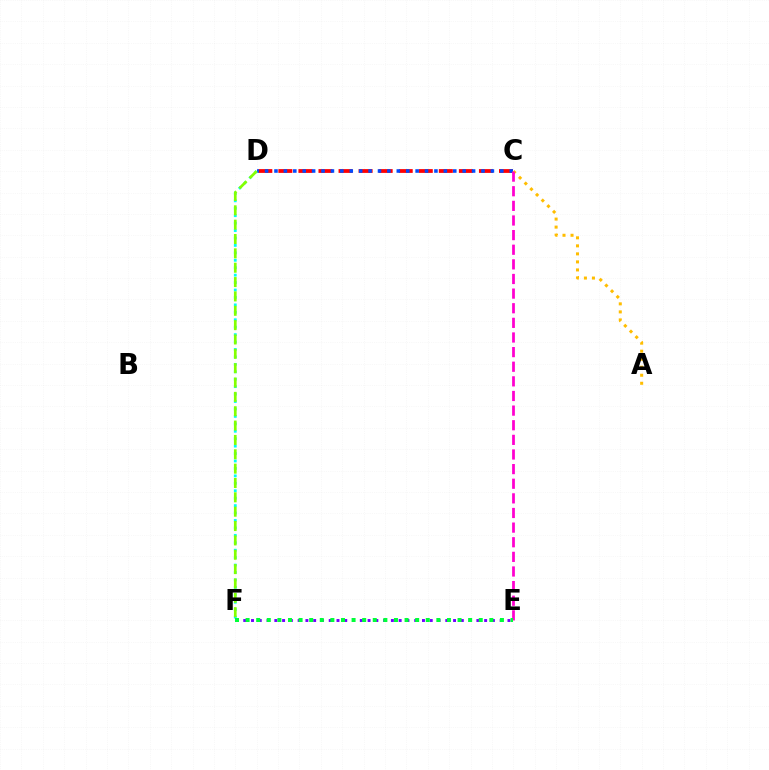{('C', 'D'): [{'color': '#ff0000', 'line_style': 'dashed', 'thickness': 2.72}, {'color': '#004bff', 'line_style': 'dotted', 'thickness': 2.56}], ('E', 'F'): [{'color': '#7200ff', 'line_style': 'dotted', 'thickness': 2.11}, {'color': '#00ff39', 'line_style': 'dotted', 'thickness': 2.88}], ('A', 'C'): [{'color': '#ffbd00', 'line_style': 'dotted', 'thickness': 2.18}], ('D', 'F'): [{'color': '#00fff6', 'line_style': 'dotted', 'thickness': 2.02}, {'color': '#84ff00', 'line_style': 'dashed', 'thickness': 1.95}], ('C', 'E'): [{'color': '#ff00cf', 'line_style': 'dashed', 'thickness': 1.99}]}